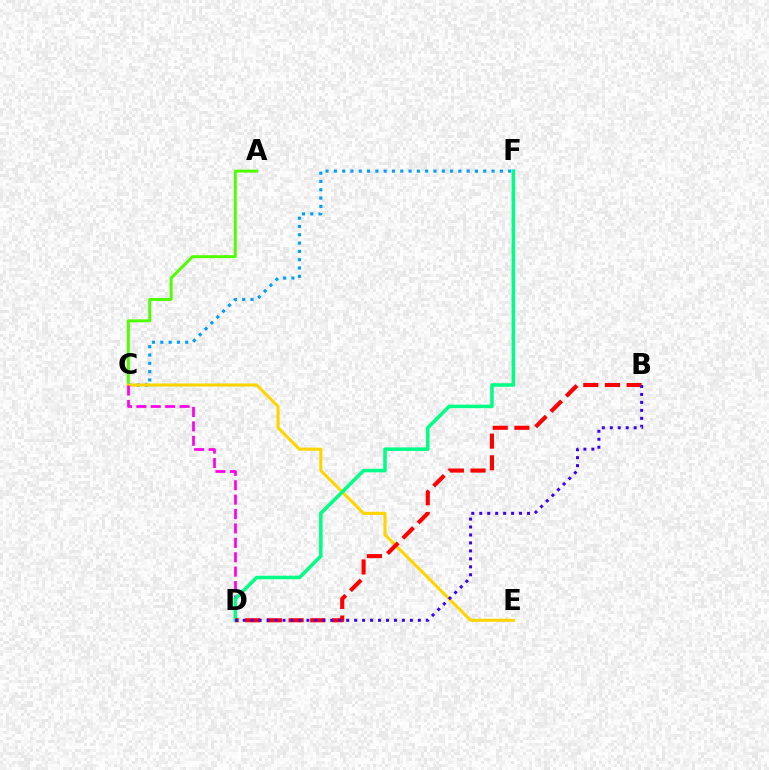{('A', 'C'): [{'color': '#4fff00', 'line_style': 'solid', 'thickness': 2.13}], ('C', 'F'): [{'color': '#009eff', 'line_style': 'dotted', 'thickness': 2.25}], ('C', 'E'): [{'color': '#ffd500', 'line_style': 'solid', 'thickness': 2.21}], ('C', 'D'): [{'color': '#ff00ed', 'line_style': 'dashed', 'thickness': 1.96}], ('D', 'F'): [{'color': '#00ff86', 'line_style': 'solid', 'thickness': 2.54}], ('B', 'D'): [{'color': '#ff0000', 'line_style': 'dashed', 'thickness': 2.94}, {'color': '#3700ff', 'line_style': 'dotted', 'thickness': 2.16}]}